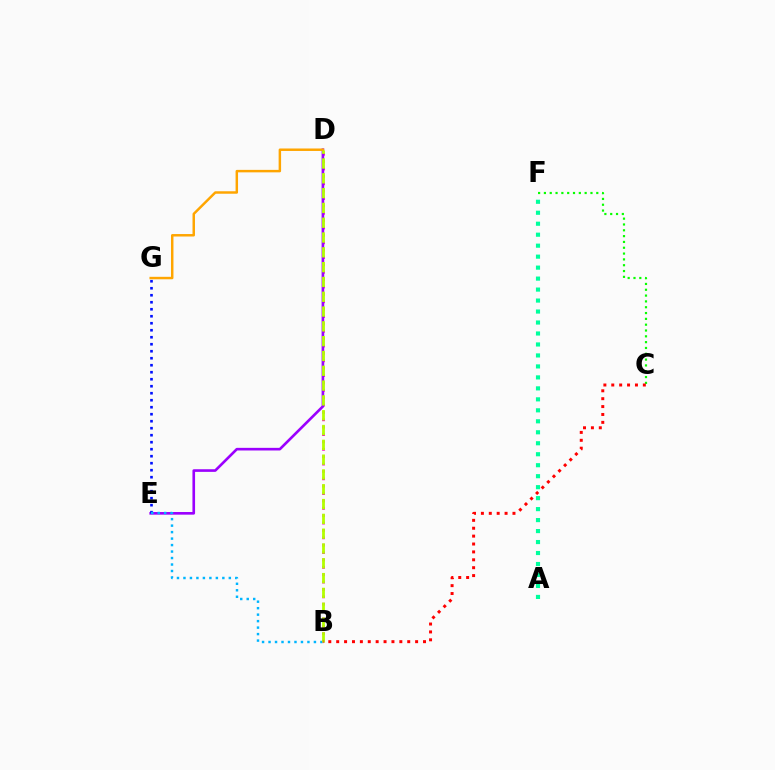{('B', 'D'): [{'color': '#ff00bd', 'line_style': 'dotted', 'thickness': 2.0}, {'color': '#b3ff00', 'line_style': 'dashed', 'thickness': 2.01}], ('A', 'F'): [{'color': '#00ff9d', 'line_style': 'dotted', 'thickness': 2.98}], ('D', 'E'): [{'color': '#9b00ff', 'line_style': 'solid', 'thickness': 1.9}], ('E', 'G'): [{'color': '#0010ff', 'line_style': 'dotted', 'thickness': 1.9}], ('D', 'G'): [{'color': '#ffa500', 'line_style': 'solid', 'thickness': 1.78}], ('C', 'F'): [{'color': '#08ff00', 'line_style': 'dotted', 'thickness': 1.58}], ('B', 'E'): [{'color': '#00b5ff', 'line_style': 'dotted', 'thickness': 1.76}], ('B', 'C'): [{'color': '#ff0000', 'line_style': 'dotted', 'thickness': 2.14}]}